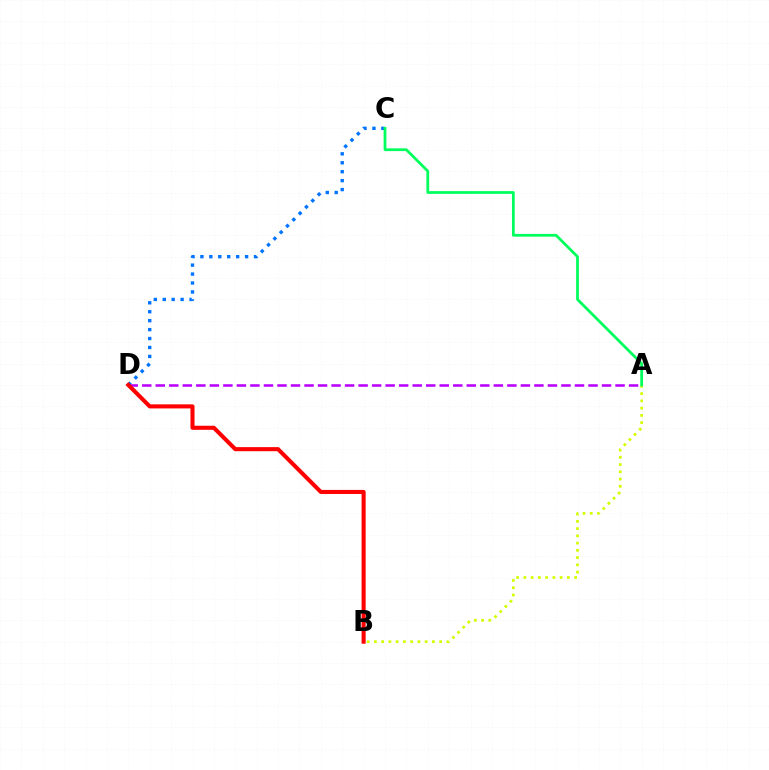{('C', 'D'): [{'color': '#0074ff', 'line_style': 'dotted', 'thickness': 2.43}], ('A', 'D'): [{'color': '#b900ff', 'line_style': 'dashed', 'thickness': 1.84}], ('A', 'B'): [{'color': '#d1ff00', 'line_style': 'dotted', 'thickness': 1.97}], ('B', 'D'): [{'color': '#ff0000', 'line_style': 'solid', 'thickness': 2.93}], ('A', 'C'): [{'color': '#00ff5c', 'line_style': 'solid', 'thickness': 1.99}]}